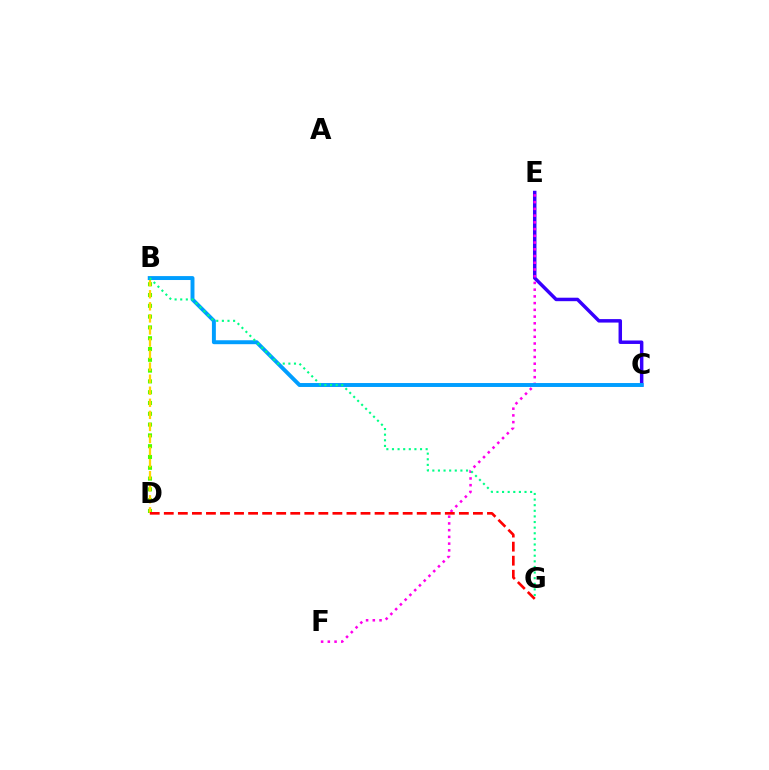{('C', 'E'): [{'color': '#3700ff', 'line_style': 'solid', 'thickness': 2.5}], ('B', 'D'): [{'color': '#4fff00', 'line_style': 'dotted', 'thickness': 2.93}, {'color': '#ffd500', 'line_style': 'dashed', 'thickness': 1.64}], ('E', 'F'): [{'color': '#ff00ed', 'line_style': 'dotted', 'thickness': 1.83}], ('B', 'C'): [{'color': '#009eff', 'line_style': 'solid', 'thickness': 2.83}], ('D', 'G'): [{'color': '#ff0000', 'line_style': 'dashed', 'thickness': 1.91}], ('B', 'G'): [{'color': '#00ff86', 'line_style': 'dotted', 'thickness': 1.53}]}